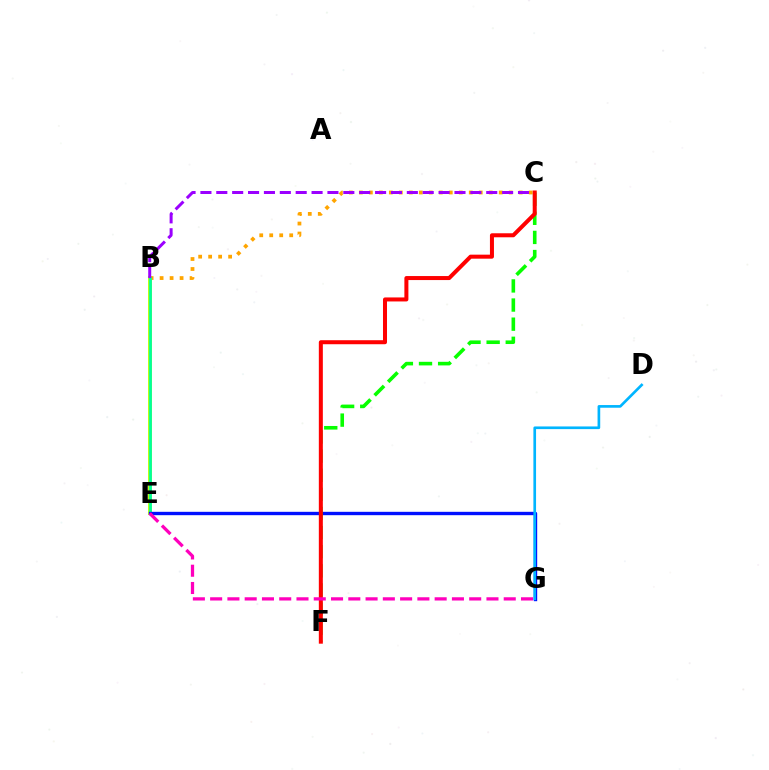{('B', 'C'): [{'color': '#ffa500', 'line_style': 'dotted', 'thickness': 2.71}, {'color': '#9b00ff', 'line_style': 'dashed', 'thickness': 2.16}], ('B', 'E'): [{'color': '#b3ff00', 'line_style': 'solid', 'thickness': 2.76}, {'color': '#00ff9d', 'line_style': 'solid', 'thickness': 1.93}], ('E', 'G'): [{'color': '#0010ff', 'line_style': 'solid', 'thickness': 2.42}, {'color': '#ff00bd', 'line_style': 'dashed', 'thickness': 2.35}], ('C', 'F'): [{'color': '#08ff00', 'line_style': 'dashed', 'thickness': 2.6}, {'color': '#ff0000', 'line_style': 'solid', 'thickness': 2.89}], ('D', 'G'): [{'color': '#00b5ff', 'line_style': 'solid', 'thickness': 1.92}]}